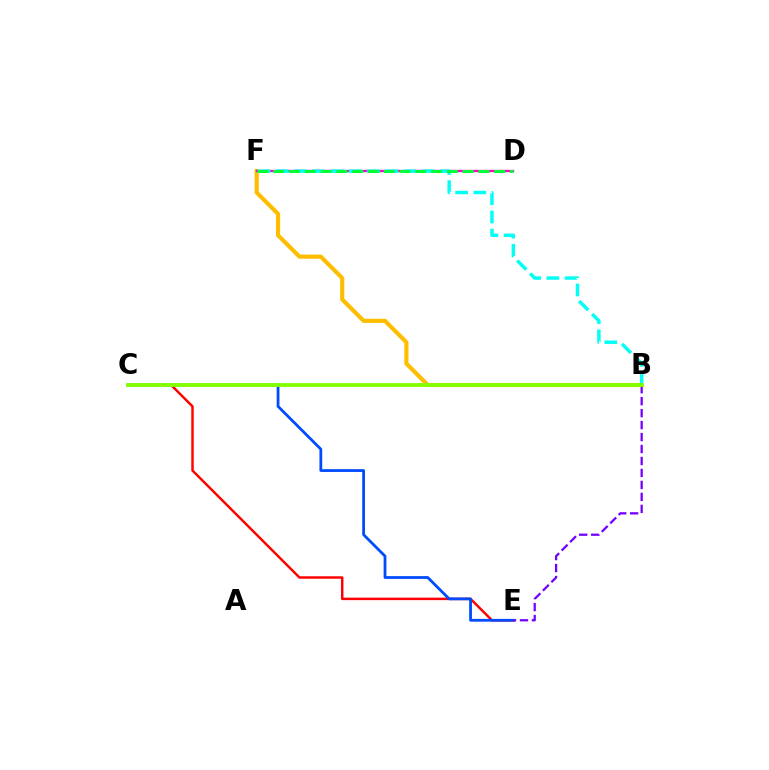{('B', 'F'): [{'color': '#ffbd00', 'line_style': 'solid', 'thickness': 2.98}, {'color': '#00fff6', 'line_style': 'dashed', 'thickness': 2.48}], ('D', 'F'): [{'color': '#ff00cf', 'line_style': 'solid', 'thickness': 1.67}, {'color': '#00ff39', 'line_style': 'dashed', 'thickness': 2.14}], ('C', 'E'): [{'color': '#ff0000', 'line_style': 'solid', 'thickness': 1.77}, {'color': '#004bff', 'line_style': 'solid', 'thickness': 2.01}], ('B', 'E'): [{'color': '#7200ff', 'line_style': 'dashed', 'thickness': 1.63}], ('B', 'C'): [{'color': '#84ff00', 'line_style': 'solid', 'thickness': 2.75}]}